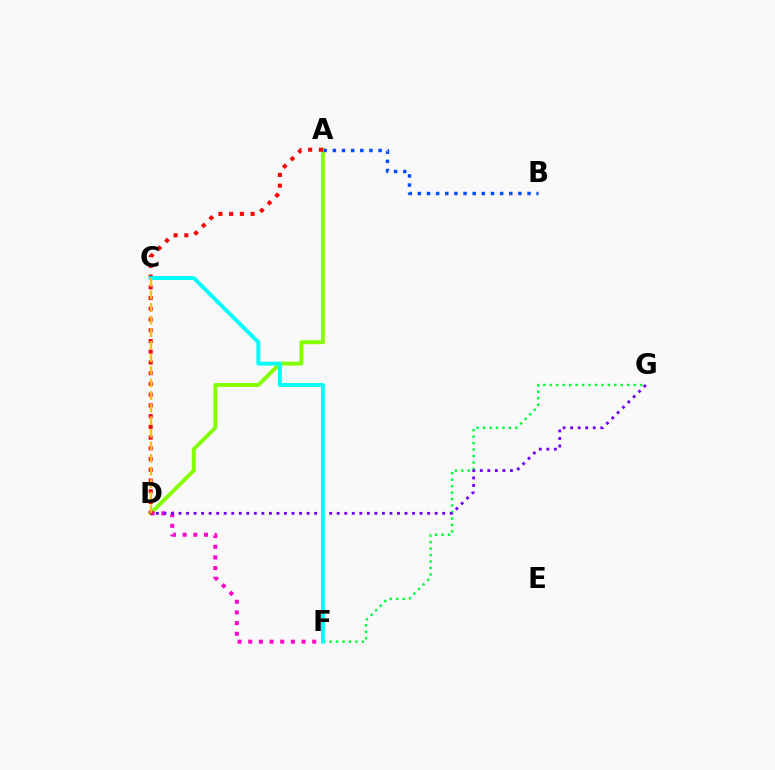{('F', 'G'): [{'color': '#00ff39', 'line_style': 'dotted', 'thickness': 1.75}], ('A', 'D'): [{'color': '#84ff00', 'line_style': 'solid', 'thickness': 2.81}, {'color': '#ff0000', 'line_style': 'dotted', 'thickness': 2.92}], ('D', 'F'): [{'color': '#ff00cf', 'line_style': 'dotted', 'thickness': 2.9}], ('D', 'G'): [{'color': '#7200ff', 'line_style': 'dotted', 'thickness': 2.05}], ('C', 'F'): [{'color': '#00fff6', 'line_style': 'solid', 'thickness': 2.79}], ('A', 'B'): [{'color': '#004bff', 'line_style': 'dotted', 'thickness': 2.48}], ('C', 'D'): [{'color': '#ffbd00', 'line_style': 'dashed', 'thickness': 1.71}]}